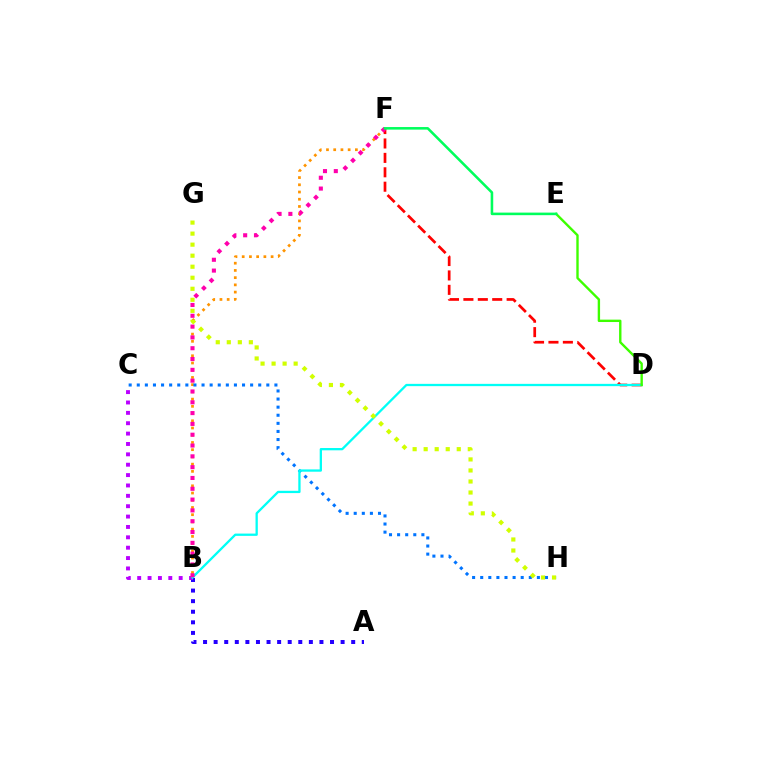{('A', 'B'): [{'color': '#2500ff', 'line_style': 'dotted', 'thickness': 2.87}], ('B', 'F'): [{'color': '#ff9400', 'line_style': 'dotted', 'thickness': 1.96}, {'color': '#ff00ac', 'line_style': 'dotted', 'thickness': 2.94}], ('C', 'H'): [{'color': '#0074ff', 'line_style': 'dotted', 'thickness': 2.2}], ('D', 'F'): [{'color': '#ff0000', 'line_style': 'dashed', 'thickness': 1.96}], ('B', 'C'): [{'color': '#b900ff', 'line_style': 'dotted', 'thickness': 2.82}], ('B', 'D'): [{'color': '#00fff6', 'line_style': 'solid', 'thickness': 1.65}], ('D', 'E'): [{'color': '#3dff00', 'line_style': 'solid', 'thickness': 1.71}], ('G', 'H'): [{'color': '#d1ff00', 'line_style': 'dotted', 'thickness': 3.0}], ('E', 'F'): [{'color': '#00ff5c', 'line_style': 'solid', 'thickness': 1.85}]}